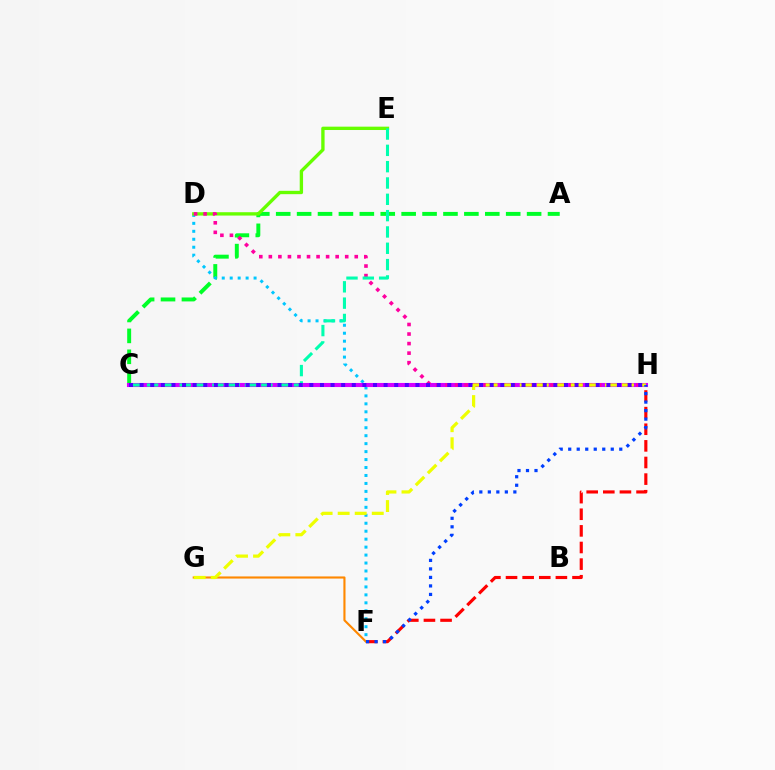{('A', 'C'): [{'color': '#00ff27', 'line_style': 'dashed', 'thickness': 2.84}], ('F', 'H'): [{'color': '#ff0000', 'line_style': 'dashed', 'thickness': 2.26}, {'color': '#003fff', 'line_style': 'dotted', 'thickness': 2.31}], ('D', 'F'): [{'color': '#00c7ff', 'line_style': 'dotted', 'thickness': 2.16}], ('F', 'G'): [{'color': '#ff8800', 'line_style': 'solid', 'thickness': 1.53}], ('C', 'H'): [{'color': '#d600ff', 'line_style': 'solid', 'thickness': 2.94}, {'color': '#4f00ff', 'line_style': 'dotted', 'thickness': 2.88}], ('D', 'E'): [{'color': '#66ff00', 'line_style': 'solid', 'thickness': 2.41}], ('D', 'H'): [{'color': '#ff00a0', 'line_style': 'dotted', 'thickness': 2.59}], ('C', 'E'): [{'color': '#00ffaf', 'line_style': 'dashed', 'thickness': 2.22}], ('G', 'H'): [{'color': '#eeff00', 'line_style': 'dashed', 'thickness': 2.32}]}